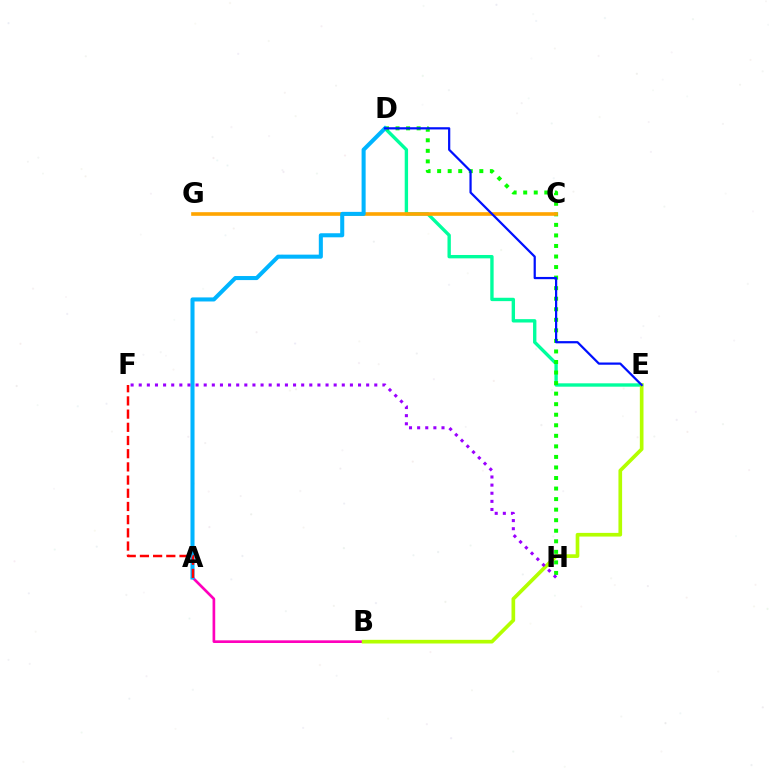{('D', 'E'): [{'color': '#00ff9d', 'line_style': 'solid', 'thickness': 2.42}, {'color': '#0010ff', 'line_style': 'solid', 'thickness': 1.6}], ('D', 'H'): [{'color': '#08ff00', 'line_style': 'dotted', 'thickness': 2.87}], ('A', 'B'): [{'color': '#ff00bd', 'line_style': 'solid', 'thickness': 1.92}], ('C', 'G'): [{'color': '#ffa500', 'line_style': 'solid', 'thickness': 2.62}], ('A', 'D'): [{'color': '#00b5ff', 'line_style': 'solid', 'thickness': 2.92}], ('A', 'F'): [{'color': '#ff0000', 'line_style': 'dashed', 'thickness': 1.79}], ('B', 'E'): [{'color': '#b3ff00', 'line_style': 'solid', 'thickness': 2.64}], ('F', 'H'): [{'color': '#9b00ff', 'line_style': 'dotted', 'thickness': 2.21}]}